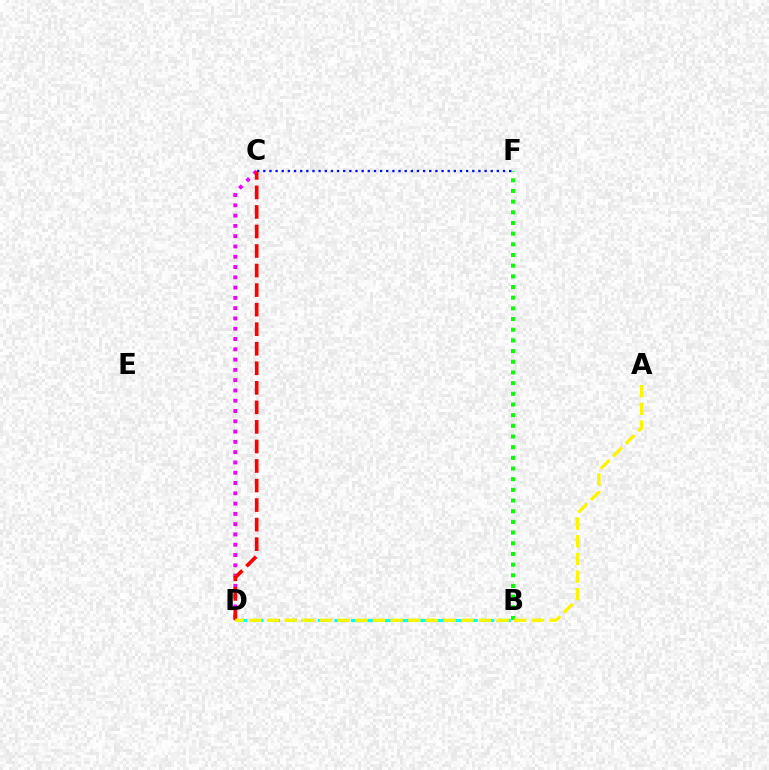{('C', 'D'): [{'color': '#ee00ff', 'line_style': 'dotted', 'thickness': 2.79}, {'color': '#ff0000', 'line_style': 'dashed', 'thickness': 2.65}], ('B', 'F'): [{'color': '#08ff00', 'line_style': 'dotted', 'thickness': 2.9}], ('B', 'D'): [{'color': '#00fff6', 'line_style': 'dashed', 'thickness': 2.24}], ('A', 'D'): [{'color': '#fcf500', 'line_style': 'dashed', 'thickness': 2.4}], ('C', 'F'): [{'color': '#0010ff', 'line_style': 'dotted', 'thickness': 1.67}]}